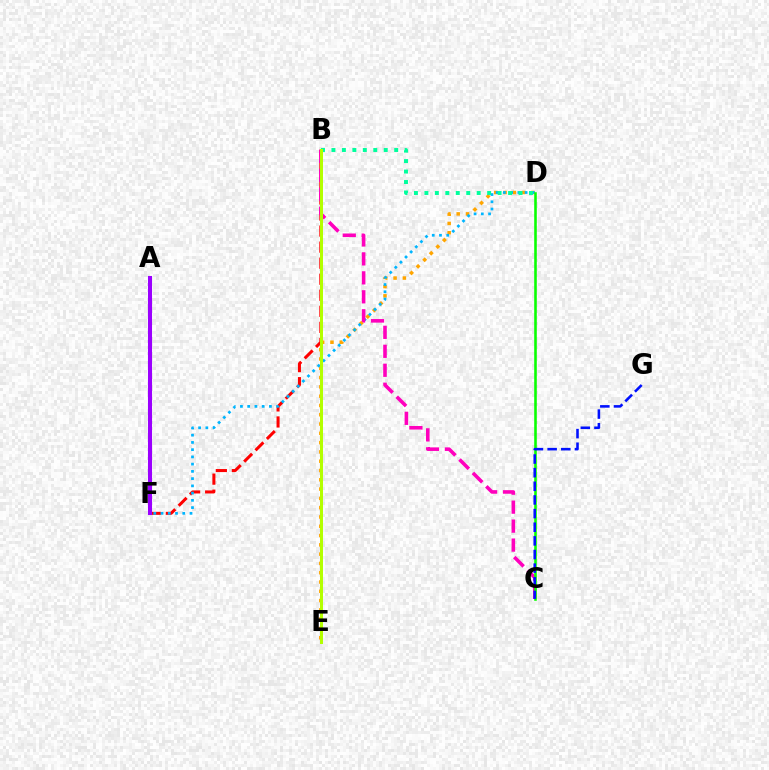{('D', 'E'): [{'color': '#ffa500', 'line_style': 'dotted', 'thickness': 2.52}], ('B', 'F'): [{'color': '#ff0000', 'line_style': 'dashed', 'thickness': 2.18}], ('D', 'F'): [{'color': '#00b5ff', 'line_style': 'dotted', 'thickness': 1.97}], ('B', 'C'): [{'color': '#ff00bd', 'line_style': 'dashed', 'thickness': 2.58}], ('B', 'D'): [{'color': '#00ff9d', 'line_style': 'dotted', 'thickness': 2.84}], ('B', 'E'): [{'color': '#b3ff00', 'line_style': 'solid', 'thickness': 2.16}], ('A', 'F'): [{'color': '#9b00ff', 'line_style': 'solid', 'thickness': 2.92}], ('C', 'D'): [{'color': '#08ff00', 'line_style': 'solid', 'thickness': 1.86}], ('C', 'G'): [{'color': '#0010ff', 'line_style': 'dashed', 'thickness': 1.85}]}